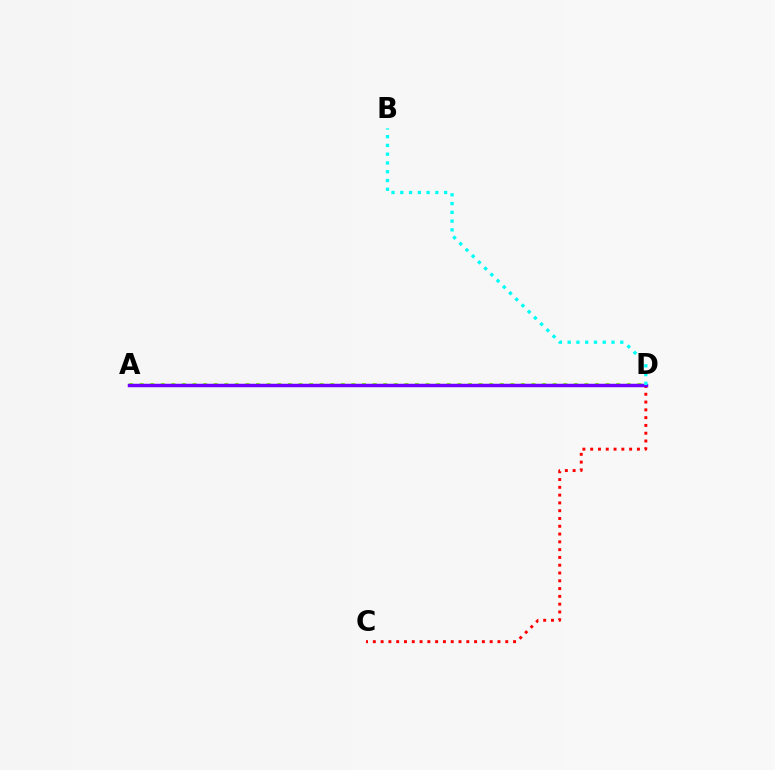{('C', 'D'): [{'color': '#ff0000', 'line_style': 'dotted', 'thickness': 2.12}], ('A', 'D'): [{'color': '#84ff00', 'line_style': 'dotted', 'thickness': 2.88}, {'color': '#7200ff', 'line_style': 'solid', 'thickness': 2.49}], ('B', 'D'): [{'color': '#00fff6', 'line_style': 'dotted', 'thickness': 2.38}]}